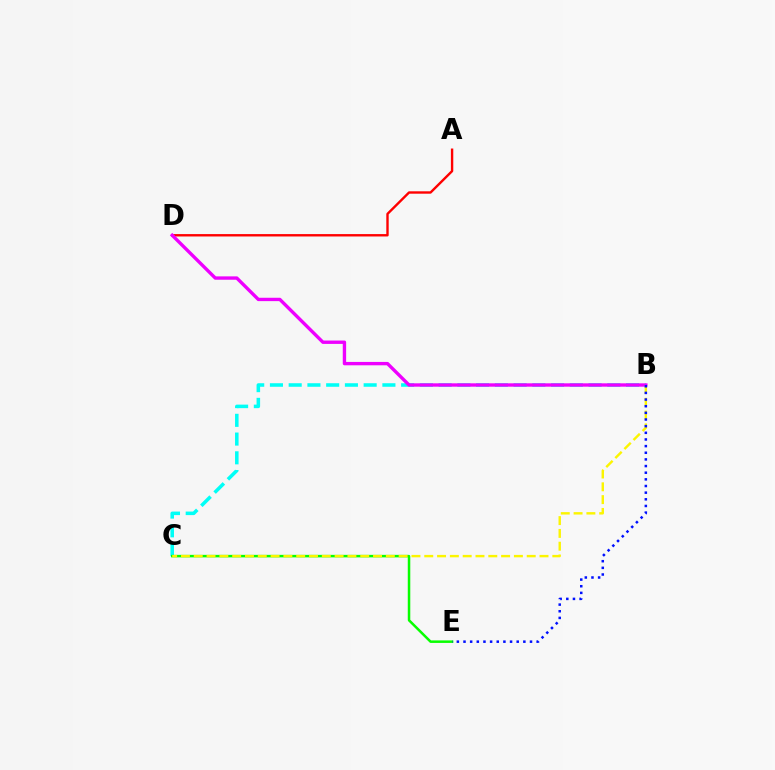{('B', 'C'): [{'color': '#00fff6', 'line_style': 'dashed', 'thickness': 2.55}, {'color': '#fcf500', 'line_style': 'dashed', 'thickness': 1.74}], ('C', 'E'): [{'color': '#08ff00', 'line_style': 'solid', 'thickness': 1.81}], ('A', 'D'): [{'color': '#ff0000', 'line_style': 'solid', 'thickness': 1.72}], ('B', 'D'): [{'color': '#ee00ff', 'line_style': 'solid', 'thickness': 2.43}], ('B', 'E'): [{'color': '#0010ff', 'line_style': 'dotted', 'thickness': 1.81}]}